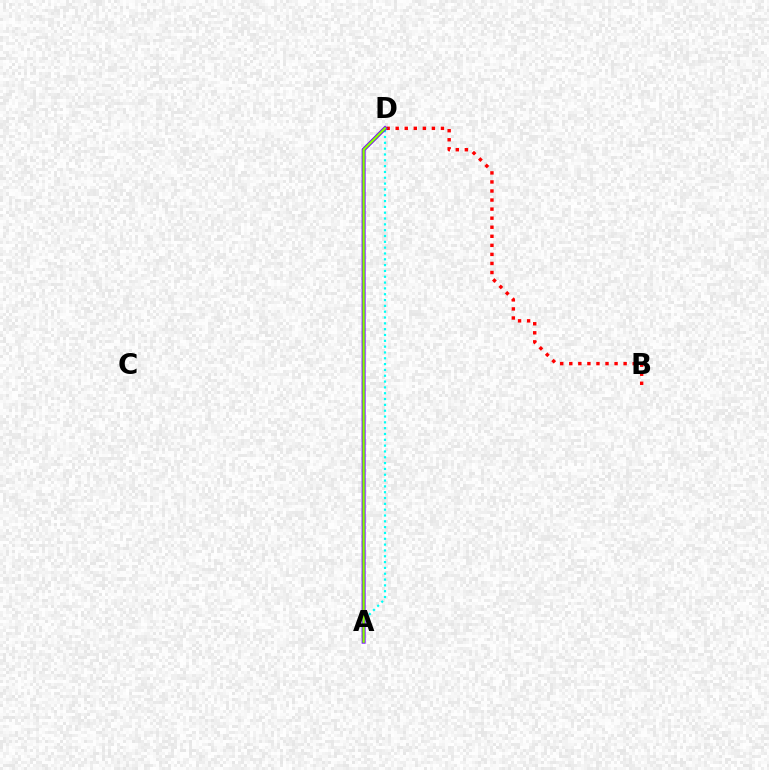{('A', 'D'): [{'color': '#00fff6', 'line_style': 'dotted', 'thickness': 1.58}, {'color': '#7200ff', 'line_style': 'solid', 'thickness': 2.85}, {'color': '#84ff00', 'line_style': 'solid', 'thickness': 1.65}], ('B', 'D'): [{'color': '#ff0000', 'line_style': 'dotted', 'thickness': 2.46}]}